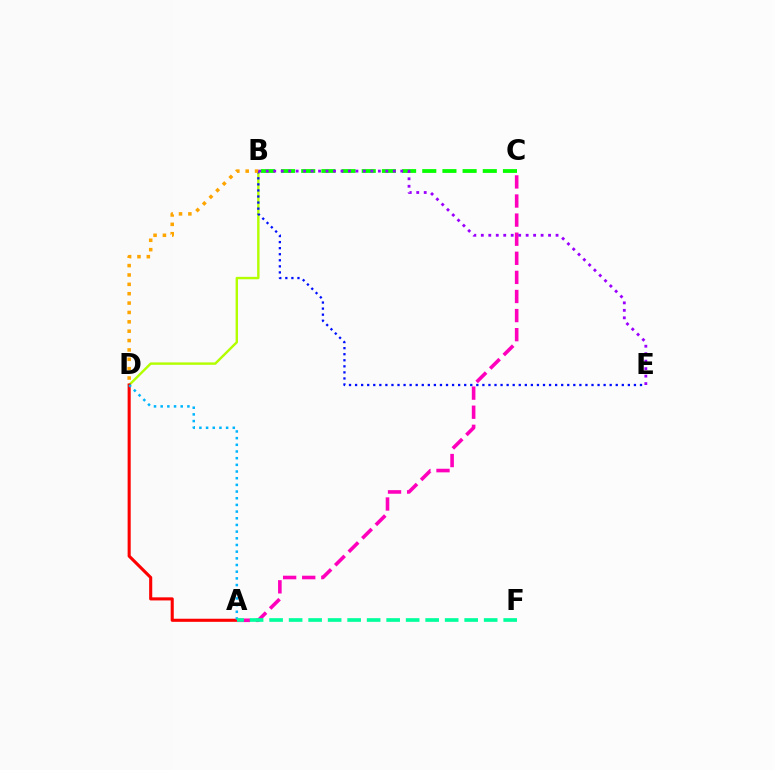{('B', 'D'): [{'color': '#b3ff00', 'line_style': 'solid', 'thickness': 1.74}, {'color': '#ffa500', 'line_style': 'dotted', 'thickness': 2.55}], ('A', 'D'): [{'color': '#ff0000', 'line_style': 'solid', 'thickness': 2.22}, {'color': '#00b5ff', 'line_style': 'dotted', 'thickness': 1.81}], ('B', 'C'): [{'color': '#08ff00', 'line_style': 'dashed', 'thickness': 2.74}], ('A', 'C'): [{'color': '#ff00bd', 'line_style': 'dashed', 'thickness': 2.59}], ('B', 'E'): [{'color': '#0010ff', 'line_style': 'dotted', 'thickness': 1.65}, {'color': '#9b00ff', 'line_style': 'dotted', 'thickness': 2.03}], ('A', 'F'): [{'color': '#00ff9d', 'line_style': 'dashed', 'thickness': 2.65}]}